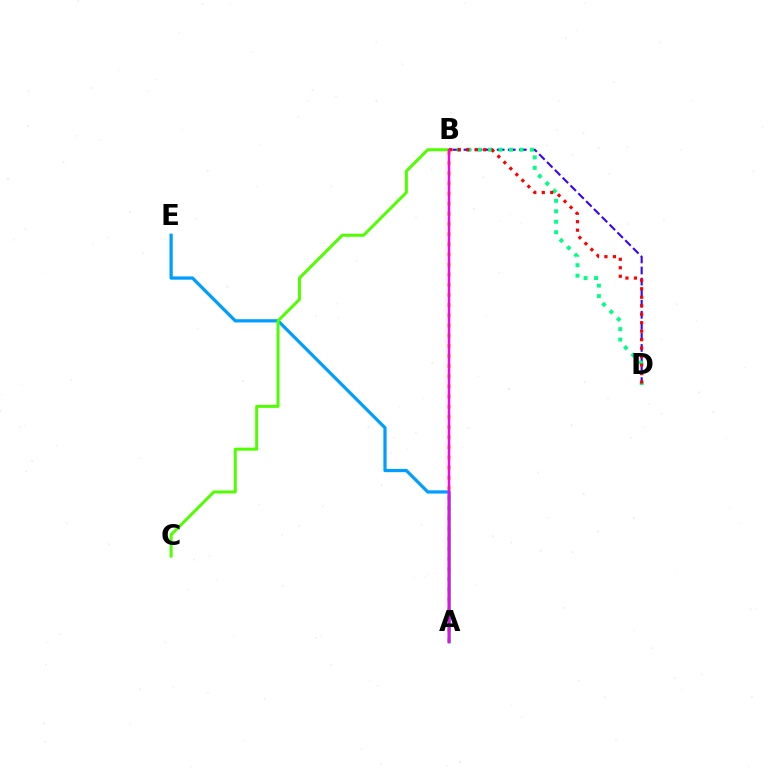{('B', 'D'): [{'color': '#3700ff', 'line_style': 'dashed', 'thickness': 1.5}, {'color': '#00ff86', 'line_style': 'dotted', 'thickness': 2.84}, {'color': '#ff0000', 'line_style': 'dotted', 'thickness': 2.3}], ('A', 'B'): [{'color': '#ffd500', 'line_style': 'dotted', 'thickness': 2.76}, {'color': '#ff00ed', 'line_style': 'solid', 'thickness': 1.79}], ('A', 'E'): [{'color': '#009eff', 'line_style': 'solid', 'thickness': 2.33}], ('B', 'C'): [{'color': '#4fff00', 'line_style': 'solid', 'thickness': 2.14}]}